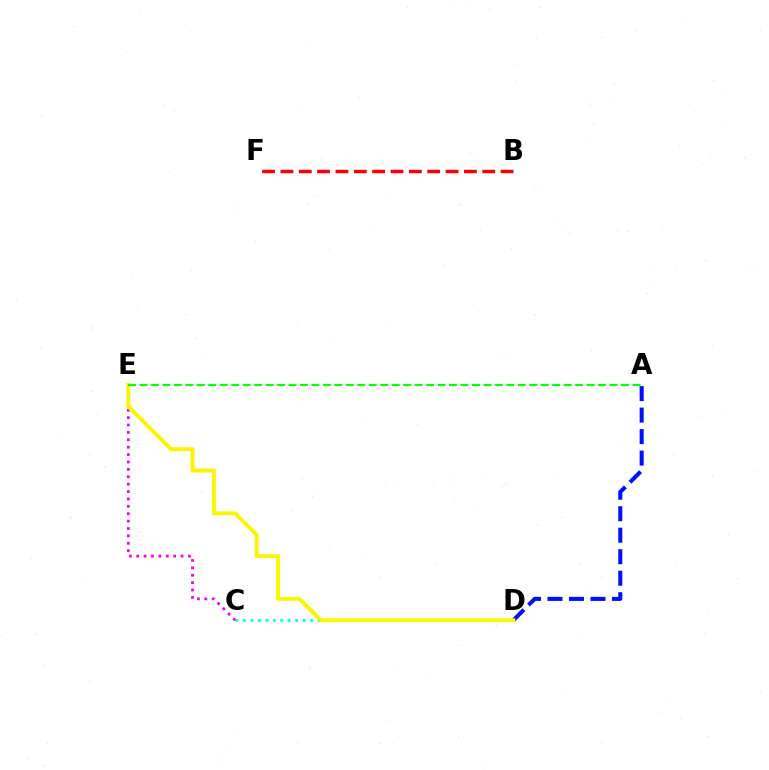{('C', 'D'): [{'color': '#00fff6', 'line_style': 'dotted', 'thickness': 2.03}], ('C', 'E'): [{'color': '#ee00ff', 'line_style': 'dotted', 'thickness': 2.01}], ('A', 'D'): [{'color': '#0010ff', 'line_style': 'dashed', 'thickness': 2.92}], ('D', 'E'): [{'color': '#fcf500', 'line_style': 'solid', 'thickness': 2.84}], ('B', 'F'): [{'color': '#ff0000', 'line_style': 'dashed', 'thickness': 2.49}], ('A', 'E'): [{'color': '#08ff00', 'line_style': 'dashed', 'thickness': 1.56}]}